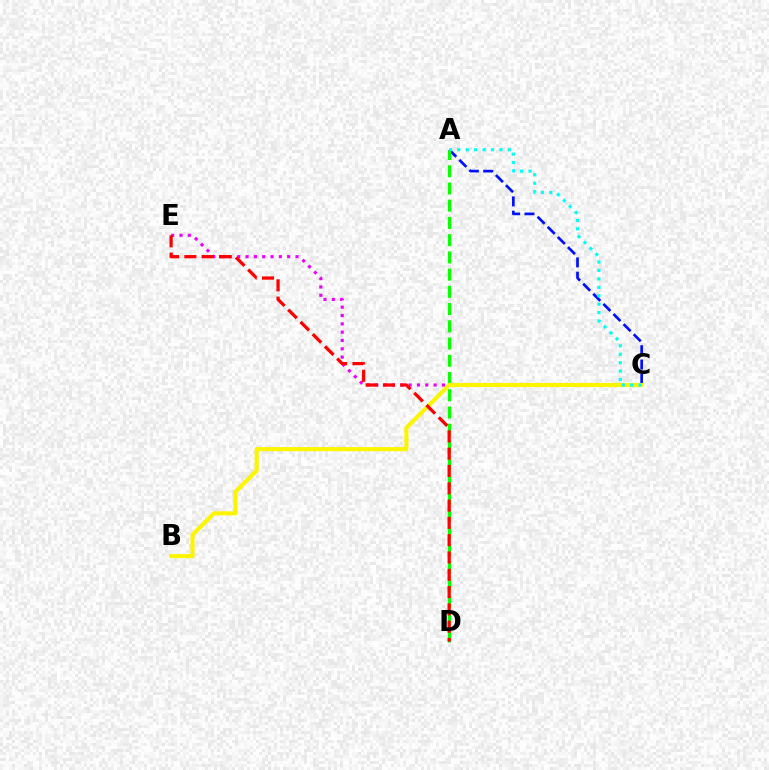{('C', 'E'): [{'color': '#ee00ff', 'line_style': 'dotted', 'thickness': 2.26}], ('A', 'C'): [{'color': '#0010ff', 'line_style': 'dashed', 'thickness': 1.94}, {'color': '#00fff6', 'line_style': 'dotted', 'thickness': 2.29}], ('A', 'D'): [{'color': '#08ff00', 'line_style': 'dashed', 'thickness': 2.34}], ('B', 'C'): [{'color': '#fcf500', 'line_style': 'solid', 'thickness': 2.95}], ('D', 'E'): [{'color': '#ff0000', 'line_style': 'dashed', 'thickness': 2.35}]}